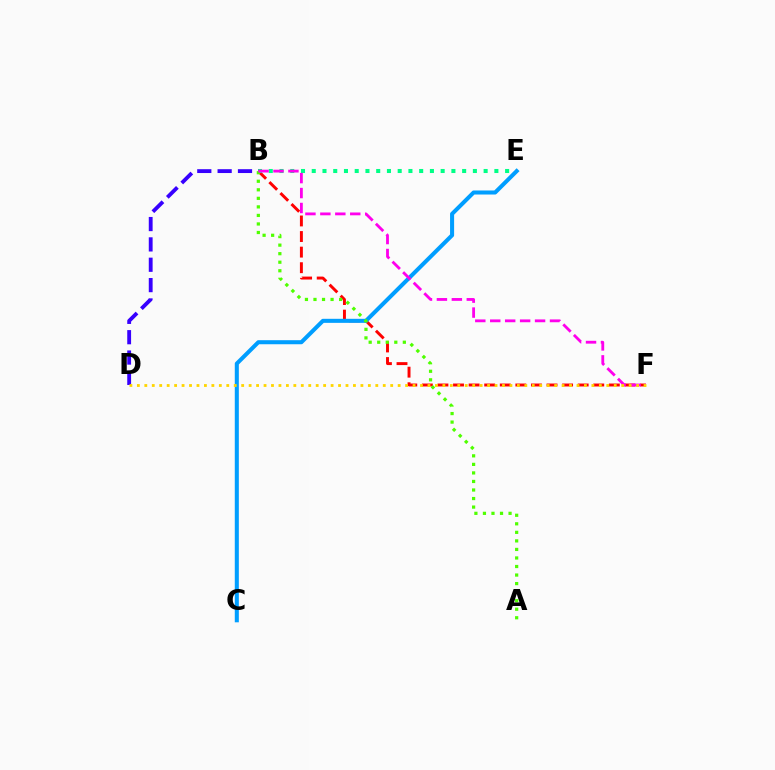{('B', 'F'): [{'color': '#ff0000', 'line_style': 'dashed', 'thickness': 2.12}, {'color': '#ff00ed', 'line_style': 'dashed', 'thickness': 2.03}], ('B', 'E'): [{'color': '#00ff86', 'line_style': 'dotted', 'thickness': 2.92}], ('C', 'E'): [{'color': '#009eff', 'line_style': 'solid', 'thickness': 2.92}], ('A', 'B'): [{'color': '#4fff00', 'line_style': 'dotted', 'thickness': 2.32}], ('B', 'D'): [{'color': '#3700ff', 'line_style': 'dashed', 'thickness': 2.76}], ('D', 'F'): [{'color': '#ffd500', 'line_style': 'dotted', 'thickness': 2.02}]}